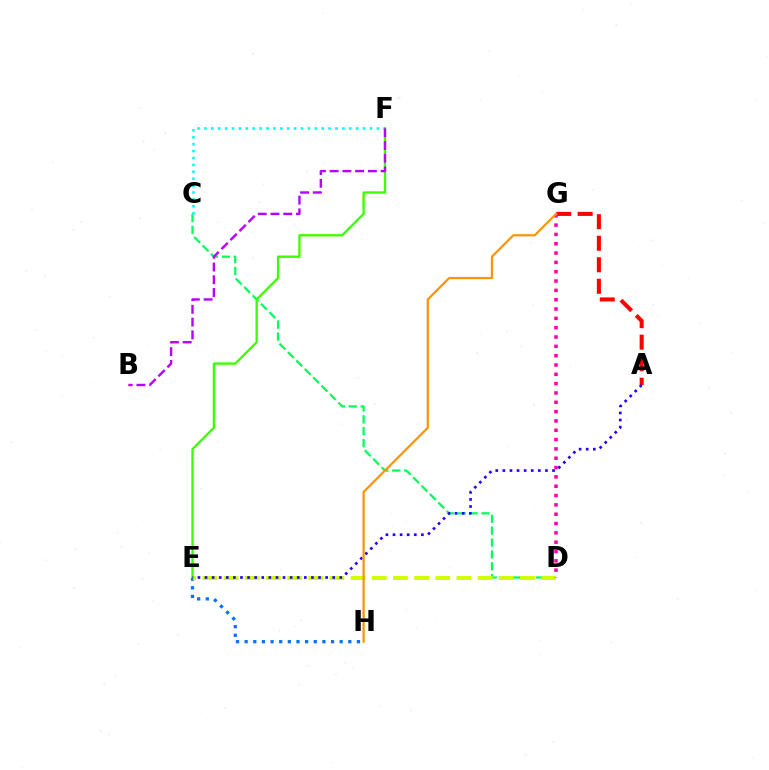{('C', 'D'): [{'color': '#00ff5c', 'line_style': 'dashed', 'thickness': 1.62}], ('E', 'H'): [{'color': '#0074ff', 'line_style': 'dotted', 'thickness': 2.35}], ('C', 'F'): [{'color': '#00fff6', 'line_style': 'dotted', 'thickness': 1.87}], ('A', 'G'): [{'color': '#ff0000', 'line_style': 'dashed', 'thickness': 2.93}], ('D', 'E'): [{'color': '#d1ff00', 'line_style': 'dashed', 'thickness': 2.88}], ('E', 'F'): [{'color': '#3dff00', 'line_style': 'solid', 'thickness': 1.68}], ('B', 'F'): [{'color': '#b900ff', 'line_style': 'dashed', 'thickness': 1.73}], ('D', 'G'): [{'color': '#ff00ac', 'line_style': 'dotted', 'thickness': 2.53}], ('A', 'E'): [{'color': '#2500ff', 'line_style': 'dotted', 'thickness': 1.93}], ('G', 'H'): [{'color': '#ff9400', 'line_style': 'solid', 'thickness': 1.6}]}